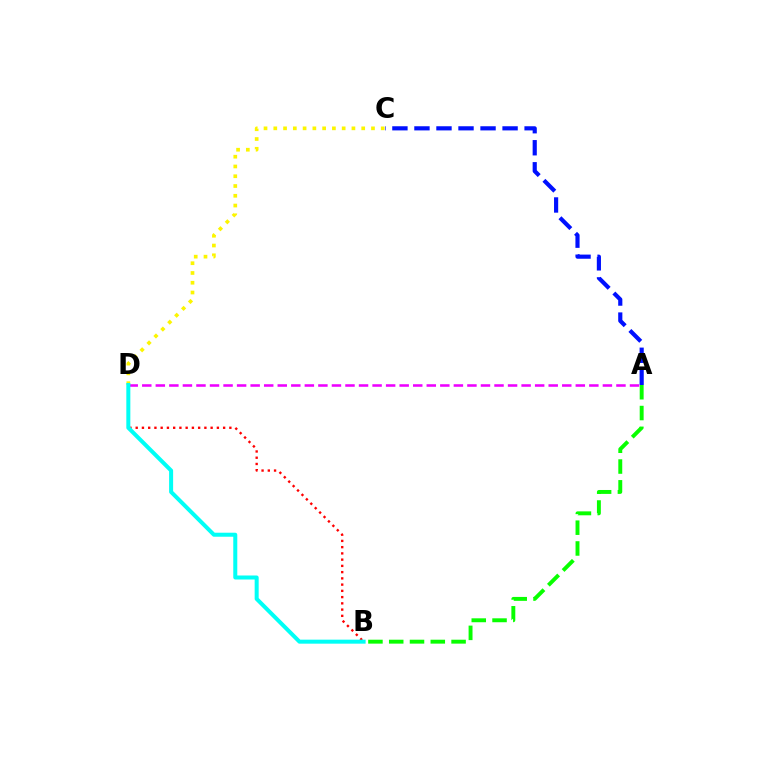{('A', 'B'): [{'color': '#08ff00', 'line_style': 'dashed', 'thickness': 2.82}], ('A', 'C'): [{'color': '#0010ff', 'line_style': 'dashed', 'thickness': 2.99}], ('C', 'D'): [{'color': '#fcf500', 'line_style': 'dotted', 'thickness': 2.65}], ('B', 'D'): [{'color': '#ff0000', 'line_style': 'dotted', 'thickness': 1.7}, {'color': '#00fff6', 'line_style': 'solid', 'thickness': 2.89}], ('A', 'D'): [{'color': '#ee00ff', 'line_style': 'dashed', 'thickness': 1.84}]}